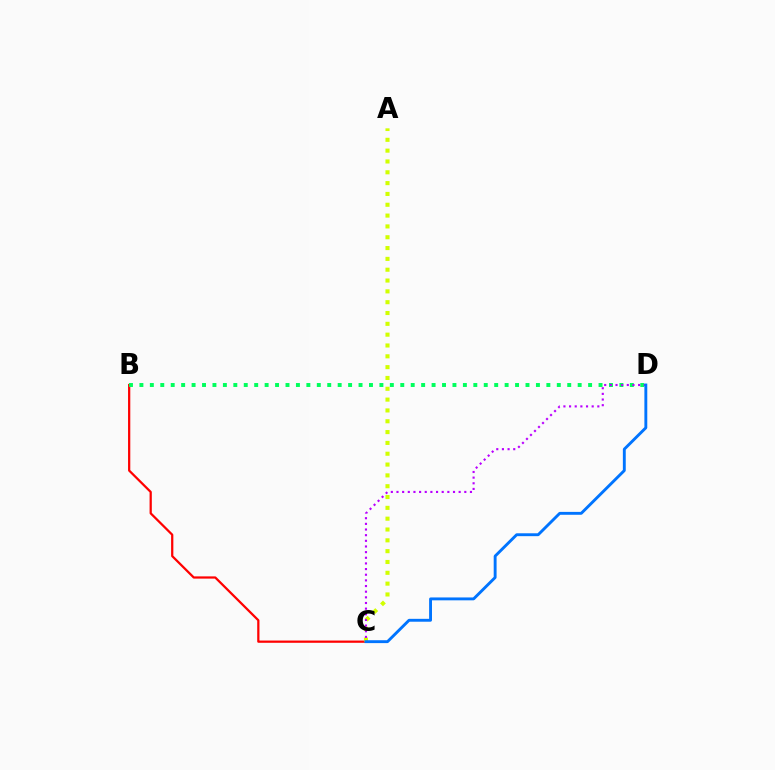{('B', 'C'): [{'color': '#ff0000', 'line_style': 'solid', 'thickness': 1.61}], ('A', 'C'): [{'color': '#d1ff00', 'line_style': 'dotted', 'thickness': 2.94}], ('B', 'D'): [{'color': '#00ff5c', 'line_style': 'dotted', 'thickness': 2.84}], ('C', 'D'): [{'color': '#b900ff', 'line_style': 'dotted', 'thickness': 1.54}, {'color': '#0074ff', 'line_style': 'solid', 'thickness': 2.08}]}